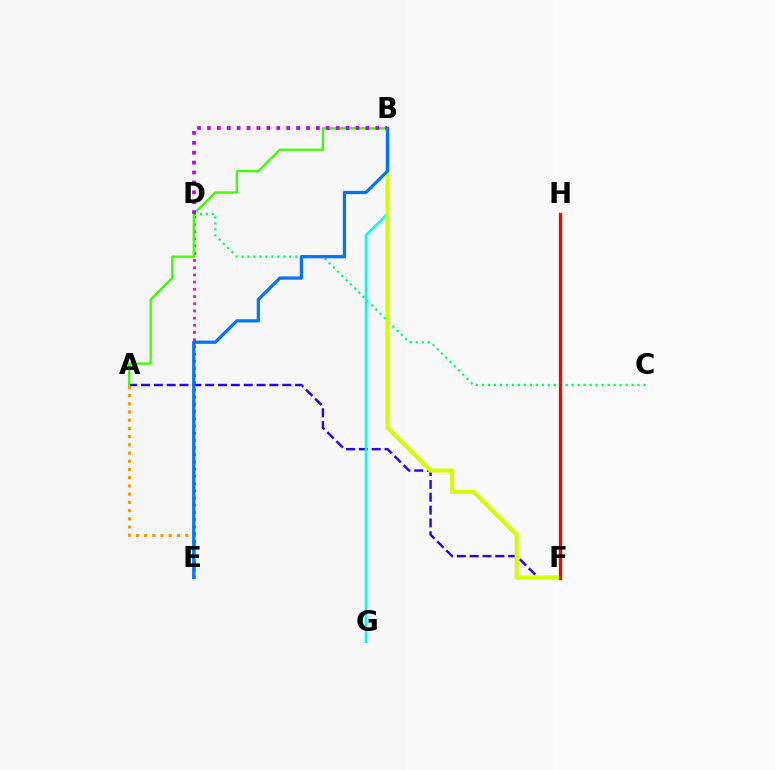{('D', 'E'): [{'color': '#ff00ac', 'line_style': 'dotted', 'thickness': 1.96}], ('A', 'F'): [{'color': '#2500ff', 'line_style': 'dashed', 'thickness': 1.74}], ('B', 'G'): [{'color': '#00fff6', 'line_style': 'solid', 'thickness': 1.87}], ('A', 'E'): [{'color': '#ff9400', 'line_style': 'dotted', 'thickness': 2.23}], ('C', 'D'): [{'color': '#00ff5c', 'line_style': 'dotted', 'thickness': 1.63}], ('A', 'B'): [{'color': '#3dff00', 'line_style': 'solid', 'thickness': 1.66}], ('B', 'F'): [{'color': '#d1ff00', 'line_style': 'solid', 'thickness': 2.92}], ('B', 'E'): [{'color': '#0074ff', 'line_style': 'solid', 'thickness': 2.34}], ('F', 'H'): [{'color': '#ff0000', 'line_style': 'solid', 'thickness': 2.39}], ('B', 'D'): [{'color': '#b900ff', 'line_style': 'dotted', 'thickness': 2.69}]}